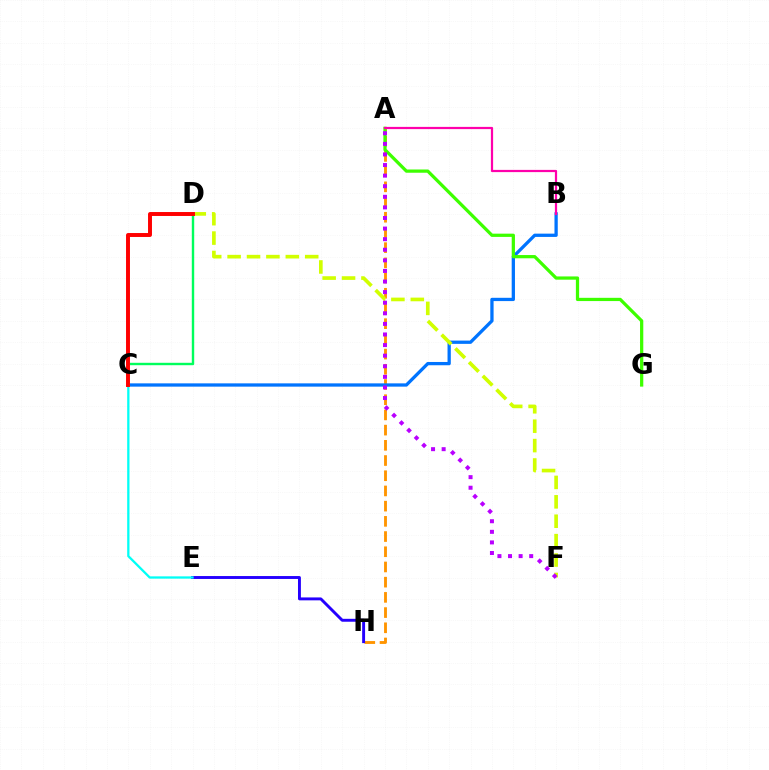{('A', 'H'): [{'color': '#ff9400', 'line_style': 'dashed', 'thickness': 2.07}], ('B', 'C'): [{'color': '#0074ff', 'line_style': 'solid', 'thickness': 2.36}], ('C', 'D'): [{'color': '#00ff5c', 'line_style': 'solid', 'thickness': 1.73}, {'color': '#ff0000', 'line_style': 'solid', 'thickness': 2.83}], ('E', 'H'): [{'color': '#2500ff', 'line_style': 'solid', 'thickness': 2.1}], ('A', 'G'): [{'color': '#3dff00', 'line_style': 'solid', 'thickness': 2.34}], ('D', 'F'): [{'color': '#d1ff00', 'line_style': 'dashed', 'thickness': 2.64}], ('A', 'F'): [{'color': '#b900ff', 'line_style': 'dotted', 'thickness': 2.88}], ('A', 'B'): [{'color': '#ff00ac', 'line_style': 'solid', 'thickness': 1.6}], ('C', 'E'): [{'color': '#00fff6', 'line_style': 'solid', 'thickness': 1.65}]}